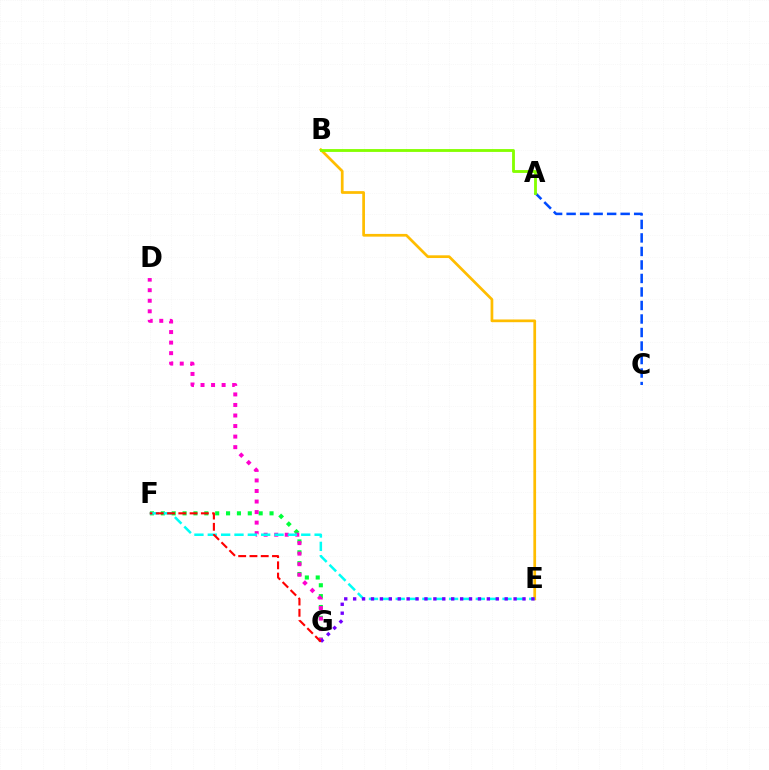{('B', 'E'): [{'color': '#ffbd00', 'line_style': 'solid', 'thickness': 1.96}], ('F', 'G'): [{'color': '#00ff39', 'line_style': 'dotted', 'thickness': 2.95}, {'color': '#ff0000', 'line_style': 'dashed', 'thickness': 1.53}], ('A', 'C'): [{'color': '#004bff', 'line_style': 'dashed', 'thickness': 1.84}], ('A', 'B'): [{'color': '#84ff00', 'line_style': 'solid', 'thickness': 2.04}], ('D', 'G'): [{'color': '#ff00cf', 'line_style': 'dotted', 'thickness': 2.86}], ('E', 'F'): [{'color': '#00fff6', 'line_style': 'dashed', 'thickness': 1.81}], ('E', 'G'): [{'color': '#7200ff', 'line_style': 'dotted', 'thickness': 2.42}]}